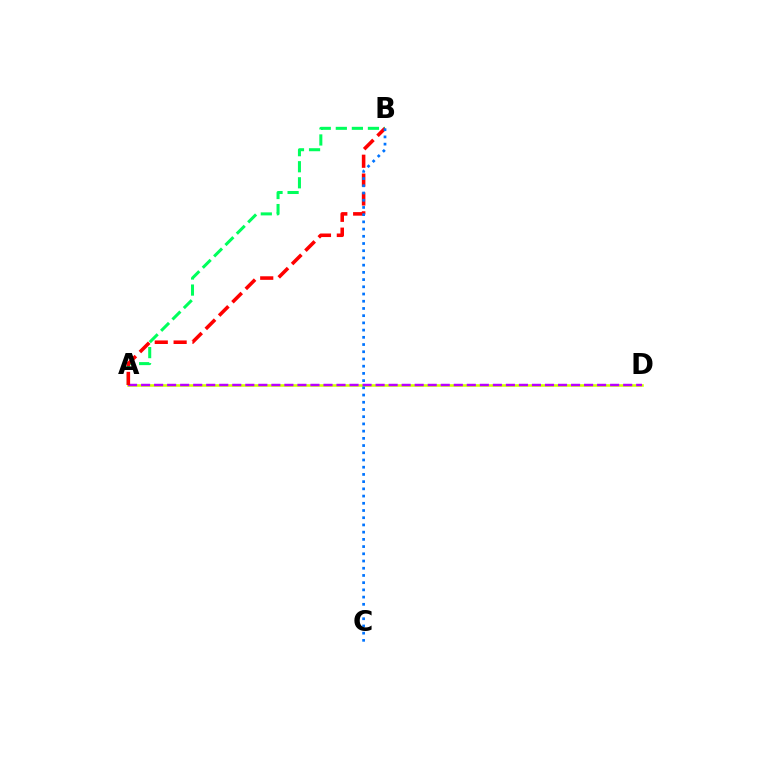{('A', 'D'): [{'color': '#d1ff00', 'line_style': 'solid', 'thickness': 1.86}, {'color': '#b900ff', 'line_style': 'dashed', 'thickness': 1.77}], ('A', 'B'): [{'color': '#00ff5c', 'line_style': 'dashed', 'thickness': 2.18}, {'color': '#ff0000', 'line_style': 'dashed', 'thickness': 2.56}], ('B', 'C'): [{'color': '#0074ff', 'line_style': 'dotted', 'thickness': 1.96}]}